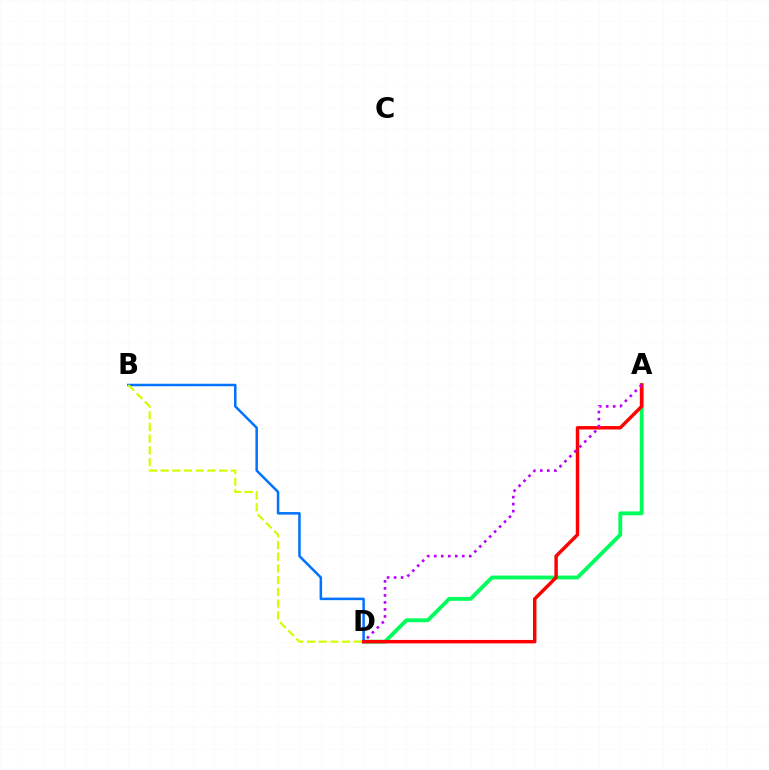{('A', 'D'): [{'color': '#00ff5c', 'line_style': 'solid', 'thickness': 2.78}, {'color': '#ff0000', 'line_style': 'solid', 'thickness': 2.48}, {'color': '#b900ff', 'line_style': 'dotted', 'thickness': 1.9}], ('B', 'D'): [{'color': '#0074ff', 'line_style': 'solid', 'thickness': 1.81}, {'color': '#d1ff00', 'line_style': 'dashed', 'thickness': 1.59}]}